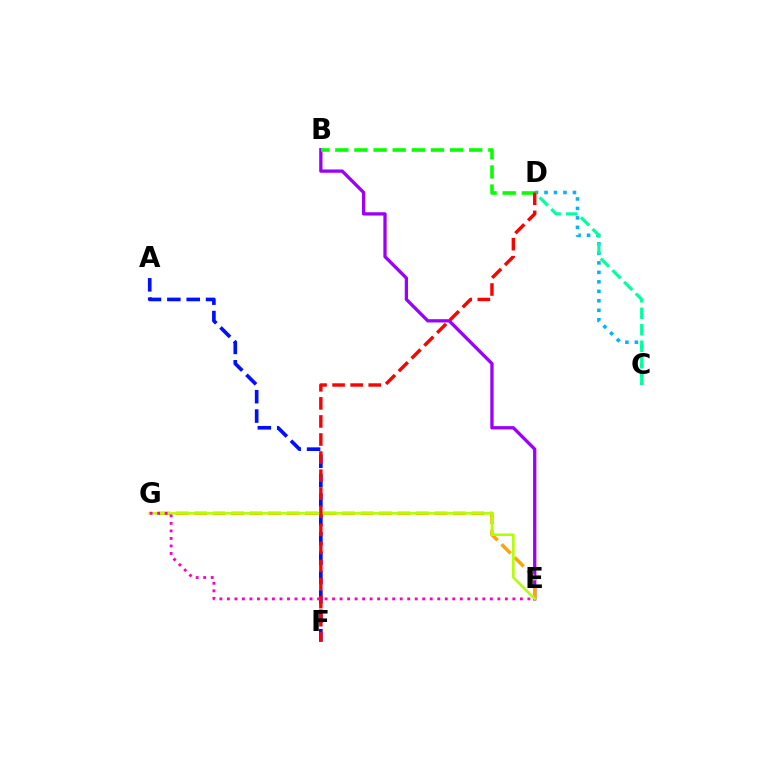{('B', 'E'): [{'color': '#9b00ff', 'line_style': 'solid', 'thickness': 2.37}], ('A', 'F'): [{'color': '#0010ff', 'line_style': 'dashed', 'thickness': 2.63}], ('C', 'D'): [{'color': '#00b5ff', 'line_style': 'dotted', 'thickness': 2.58}, {'color': '#00ff9d', 'line_style': 'dashed', 'thickness': 2.24}], ('E', 'G'): [{'color': '#ffa500', 'line_style': 'dashed', 'thickness': 2.51}, {'color': '#b3ff00', 'line_style': 'solid', 'thickness': 1.86}, {'color': '#ff00bd', 'line_style': 'dotted', 'thickness': 2.04}], ('B', 'D'): [{'color': '#08ff00', 'line_style': 'dashed', 'thickness': 2.6}], ('D', 'F'): [{'color': '#ff0000', 'line_style': 'dashed', 'thickness': 2.45}]}